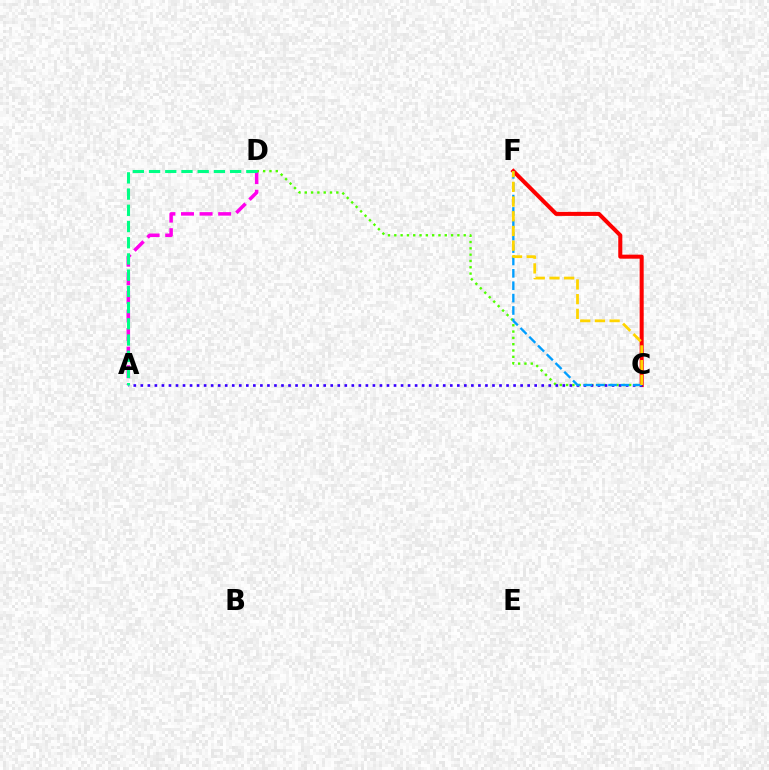{('A', 'D'): [{'color': '#ff00ed', 'line_style': 'dashed', 'thickness': 2.52}, {'color': '#00ff86', 'line_style': 'dashed', 'thickness': 2.2}], ('C', 'F'): [{'color': '#ff0000', 'line_style': 'solid', 'thickness': 2.9}, {'color': '#009eff', 'line_style': 'dashed', 'thickness': 1.68}, {'color': '#ffd500', 'line_style': 'dashed', 'thickness': 2.0}], ('C', 'D'): [{'color': '#4fff00', 'line_style': 'dotted', 'thickness': 1.71}], ('A', 'C'): [{'color': '#3700ff', 'line_style': 'dotted', 'thickness': 1.91}]}